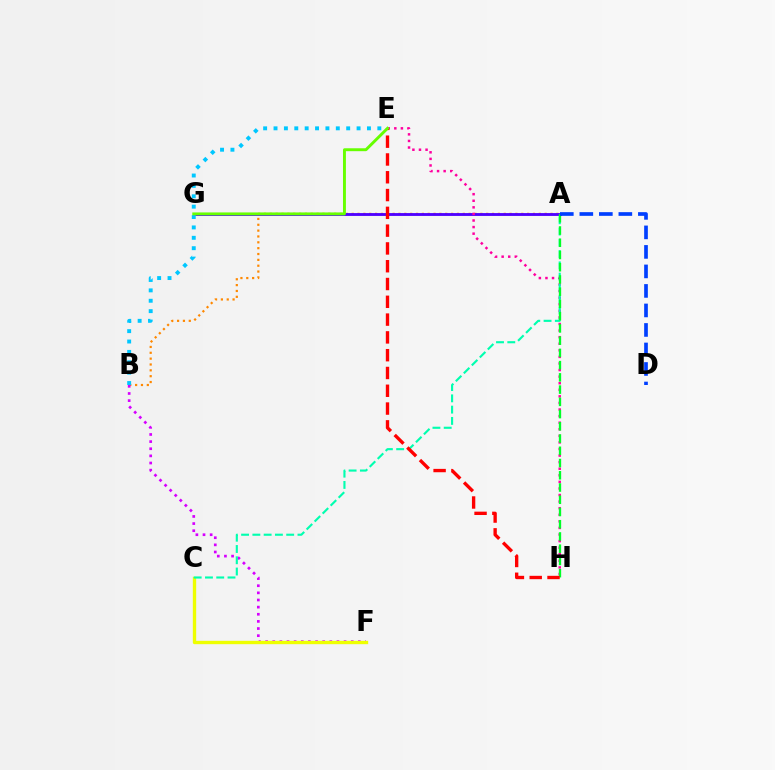{('A', 'B'): [{'color': '#ff8800', 'line_style': 'dotted', 'thickness': 1.59}], ('A', 'G'): [{'color': '#4f00ff', 'line_style': 'solid', 'thickness': 2.05}], ('B', 'F'): [{'color': '#d600ff', 'line_style': 'dotted', 'thickness': 1.94}], ('C', 'F'): [{'color': '#eeff00', 'line_style': 'solid', 'thickness': 2.42}], ('E', 'H'): [{'color': '#ff00a0', 'line_style': 'dotted', 'thickness': 1.79}, {'color': '#ff0000', 'line_style': 'dashed', 'thickness': 2.42}], ('A', 'C'): [{'color': '#00ffaf', 'line_style': 'dashed', 'thickness': 1.53}], ('B', 'E'): [{'color': '#00c7ff', 'line_style': 'dotted', 'thickness': 2.82}], ('A', 'H'): [{'color': '#00ff27', 'line_style': 'dashed', 'thickness': 1.66}], ('E', 'G'): [{'color': '#66ff00', 'line_style': 'solid', 'thickness': 2.1}], ('A', 'D'): [{'color': '#003fff', 'line_style': 'dashed', 'thickness': 2.65}]}